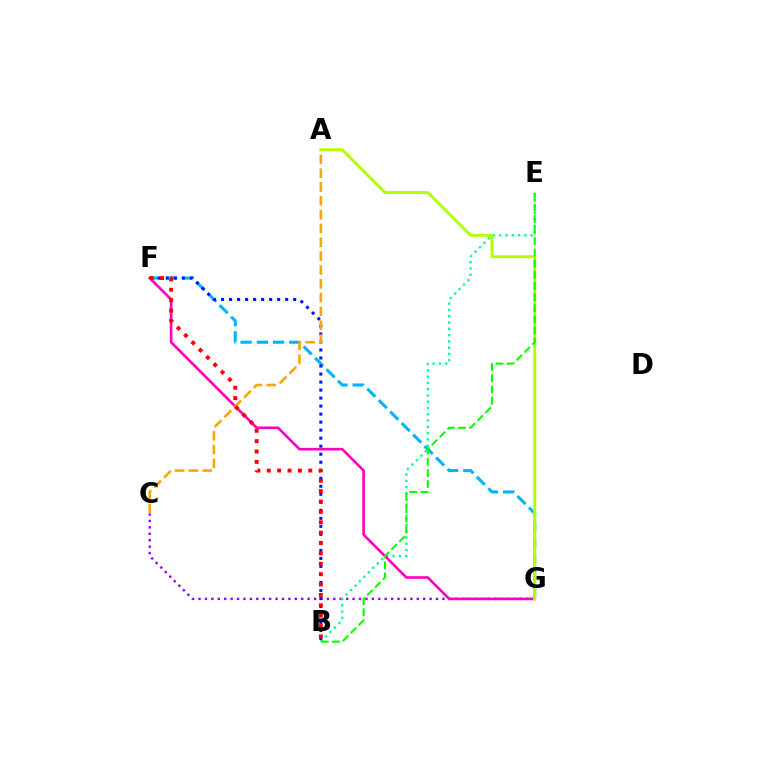{('C', 'G'): [{'color': '#9b00ff', 'line_style': 'dotted', 'thickness': 1.74}], ('F', 'G'): [{'color': '#00b5ff', 'line_style': 'dashed', 'thickness': 2.2}, {'color': '#ff00bd', 'line_style': 'solid', 'thickness': 1.88}], ('B', 'E'): [{'color': '#00ff9d', 'line_style': 'dotted', 'thickness': 1.71}, {'color': '#08ff00', 'line_style': 'dashed', 'thickness': 1.51}], ('B', 'F'): [{'color': '#0010ff', 'line_style': 'dotted', 'thickness': 2.18}, {'color': '#ff0000', 'line_style': 'dotted', 'thickness': 2.82}], ('A', 'C'): [{'color': '#ffa500', 'line_style': 'dashed', 'thickness': 1.88}], ('A', 'G'): [{'color': '#b3ff00', 'line_style': 'solid', 'thickness': 2.14}]}